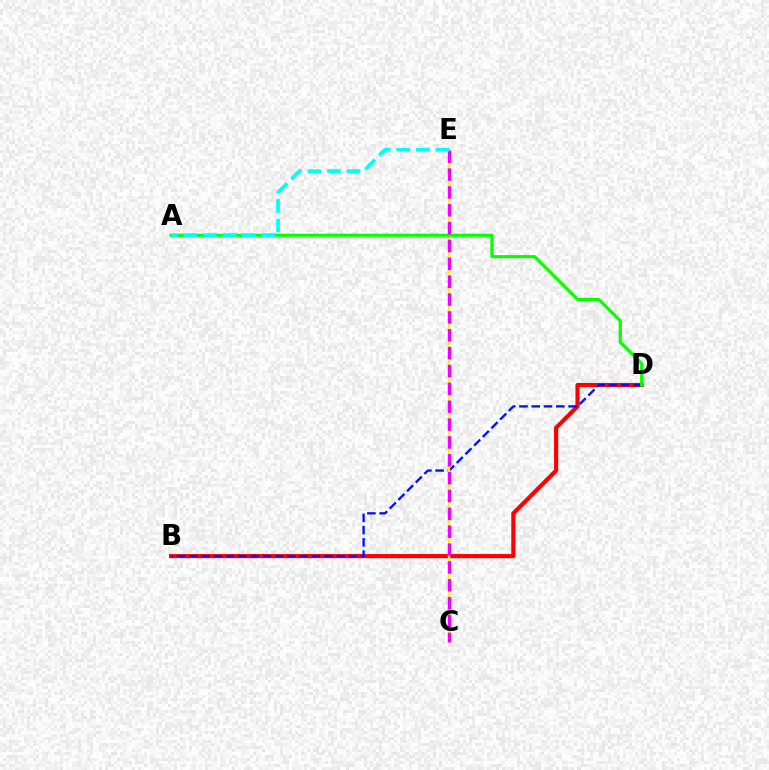{('B', 'D'): [{'color': '#ff0000', 'line_style': 'solid', 'thickness': 2.97}, {'color': '#0010ff', 'line_style': 'dashed', 'thickness': 1.67}], ('C', 'E'): [{'color': '#fcf500', 'line_style': 'solid', 'thickness': 1.65}, {'color': '#ee00ff', 'line_style': 'dashed', 'thickness': 2.43}], ('A', 'D'): [{'color': '#08ff00', 'line_style': 'solid', 'thickness': 2.26}], ('A', 'E'): [{'color': '#00fff6', 'line_style': 'dashed', 'thickness': 2.65}]}